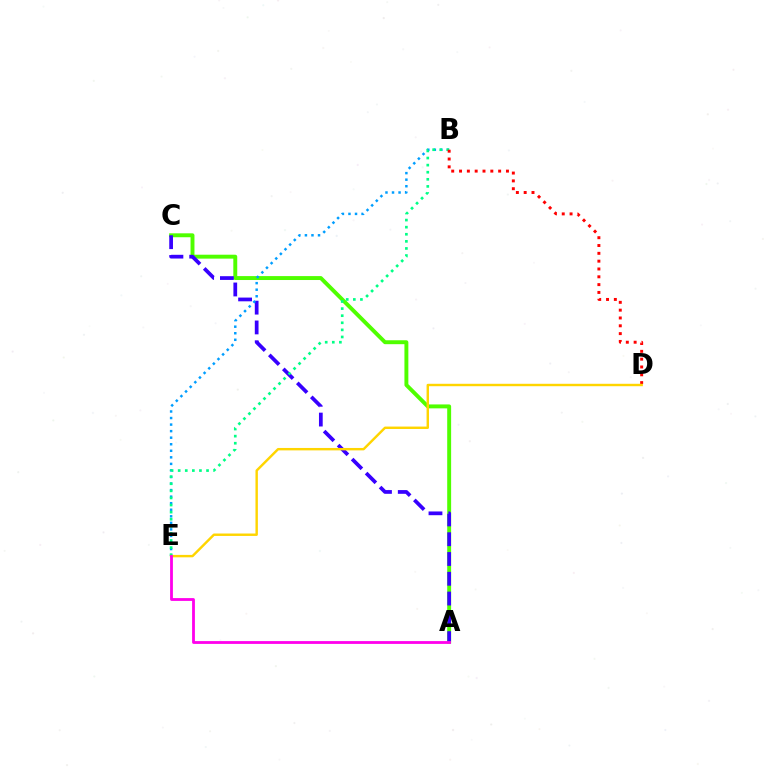{('A', 'C'): [{'color': '#4fff00', 'line_style': 'solid', 'thickness': 2.82}, {'color': '#3700ff', 'line_style': 'dashed', 'thickness': 2.69}], ('B', 'E'): [{'color': '#009eff', 'line_style': 'dotted', 'thickness': 1.78}, {'color': '#00ff86', 'line_style': 'dotted', 'thickness': 1.93}], ('B', 'D'): [{'color': '#ff0000', 'line_style': 'dotted', 'thickness': 2.12}], ('D', 'E'): [{'color': '#ffd500', 'line_style': 'solid', 'thickness': 1.74}], ('A', 'E'): [{'color': '#ff00ed', 'line_style': 'solid', 'thickness': 2.02}]}